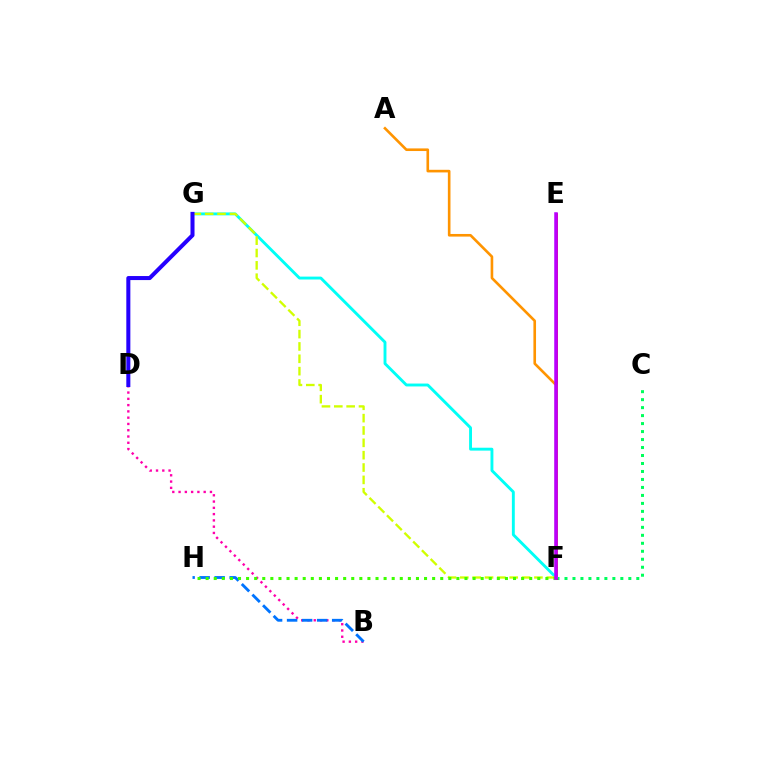{('C', 'F'): [{'color': '#00ff5c', 'line_style': 'dotted', 'thickness': 2.17}], ('E', 'F'): [{'color': '#ff0000', 'line_style': 'solid', 'thickness': 1.95}, {'color': '#b900ff', 'line_style': 'solid', 'thickness': 2.54}], ('B', 'D'): [{'color': '#ff00ac', 'line_style': 'dotted', 'thickness': 1.71}], ('B', 'H'): [{'color': '#0074ff', 'line_style': 'dashed', 'thickness': 2.04}], ('A', 'F'): [{'color': '#ff9400', 'line_style': 'solid', 'thickness': 1.89}], ('F', 'G'): [{'color': '#00fff6', 'line_style': 'solid', 'thickness': 2.08}, {'color': '#d1ff00', 'line_style': 'dashed', 'thickness': 1.68}], ('D', 'G'): [{'color': '#2500ff', 'line_style': 'solid', 'thickness': 2.91}], ('F', 'H'): [{'color': '#3dff00', 'line_style': 'dotted', 'thickness': 2.2}]}